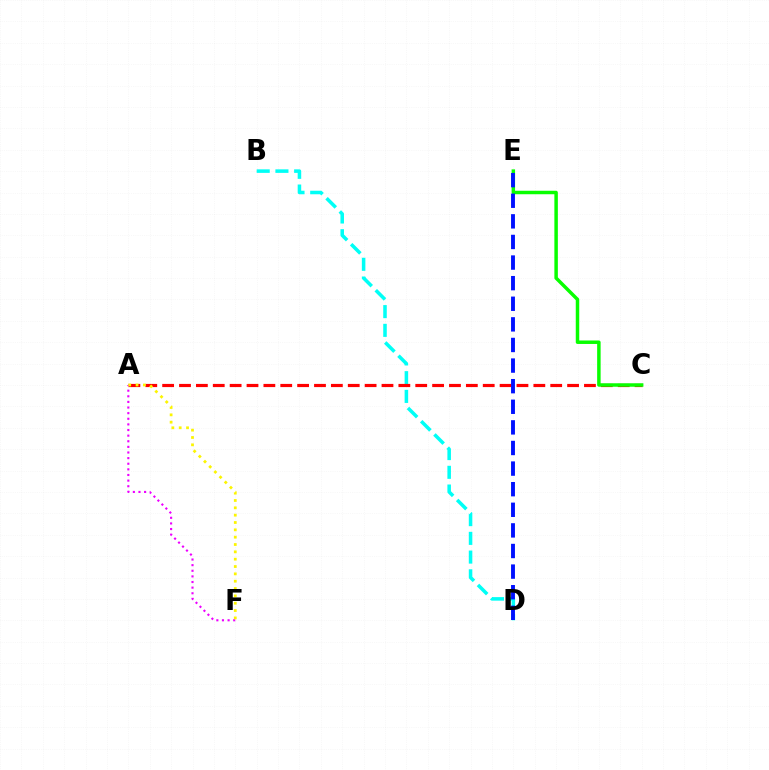{('B', 'D'): [{'color': '#00fff6', 'line_style': 'dashed', 'thickness': 2.54}], ('A', 'C'): [{'color': '#ff0000', 'line_style': 'dashed', 'thickness': 2.29}], ('A', 'F'): [{'color': '#ee00ff', 'line_style': 'dotted', 'thickness': 1.53}, {'color': '#fcf500', 'line_style': 'dotted', 'thickness': 1.99}], ('C', 'E'): [{'color': '#08ff00', 'line_style': 'solid', 'thickness': 2.5}], ('D', 'E'): [{'color': '#0010ff', 'line_style': 'dashed', 'thickness': 2.8}]}